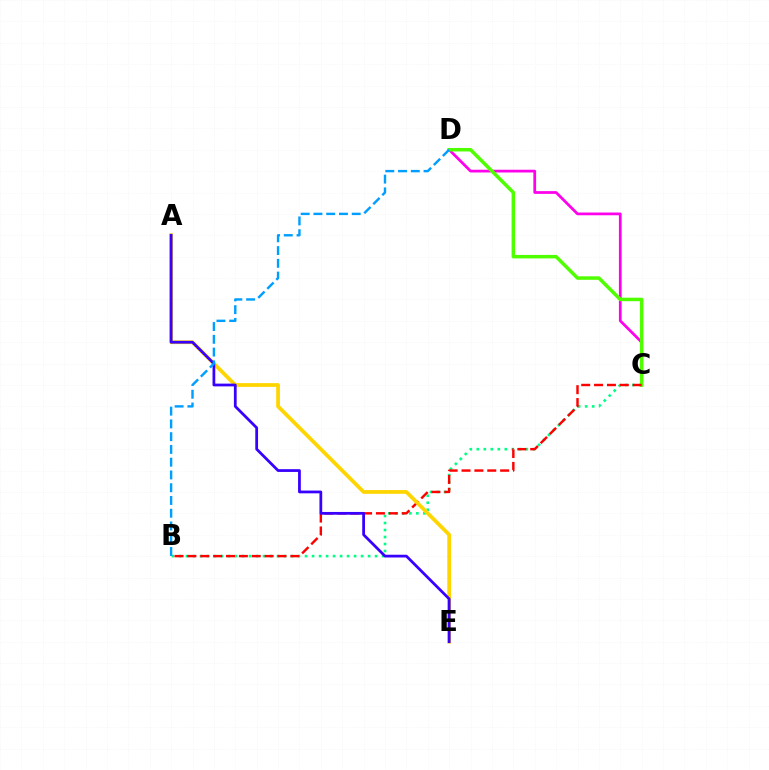{('C', 'D'): [{'color': '#ff00ed', 'line_style': 'solid', 'thickness': 1.98}, {'color': '#4fff00', 'line_style': 'solid', 'thickness': 2.51}], ('B', 'C'): [{'color': '#00ff86', 'line_style': 'dotted', 'thickness': 1.9}, {'color': '#ff0000', 'line_style': 'dashed', 'thickness': 1.75}], ('A', 'E'): [{'color': '#ffd500', 'line_style': 'solid', 'thickness': 2.7}, {'color': '#3700ff', 'line_style': 'solid', 'thickness': 1.99}], ('B', 'D'): [{'color': '#009eff', 'line_style': 'dashed', 'thickness': 1.73}]}